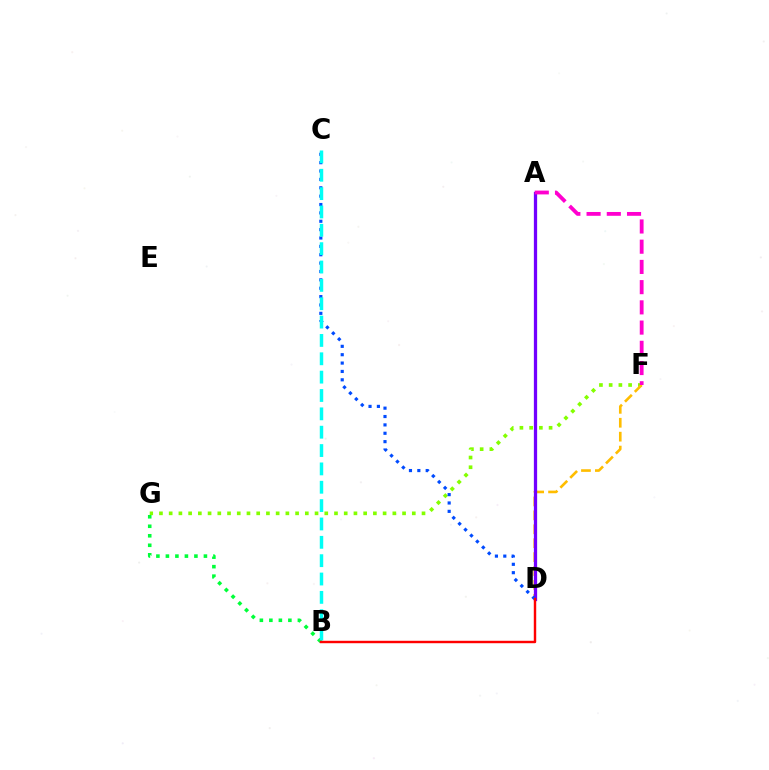{('F', 'G'): [{'color': '#84ff00', 'line_style': 'dotted', 'thickness': 2.64}], ('D', 'F'): [{'color': '#ffbd00', 'line_style': 'dashed', 'thickness': 1.89}], ('A', 'D'): [{'color': '#7200ff', 'line_style': 'solid', 'thickness': 2.35}], ('C', 'D'): [{'color': '#004bff', 'line_style': 'dotted', 'thickness': 2.27}], ('B', 'G'): [{'color': '#00ff39', 'line_style': 'dotted', 'thickness': 2.58}], ('A', 'F'): [{'color': '#ff00cf', 'line_style': 'dashed', 'thickness': 2.75}], ('B', 'C'): [{'color': '#00fff6', 'line_style': 'dashed', 'thickness': 2.49}], ('B', 'D'): [{'color': '#ff0000', 'line_style': 'solid', 'thickness': 1.75}]}